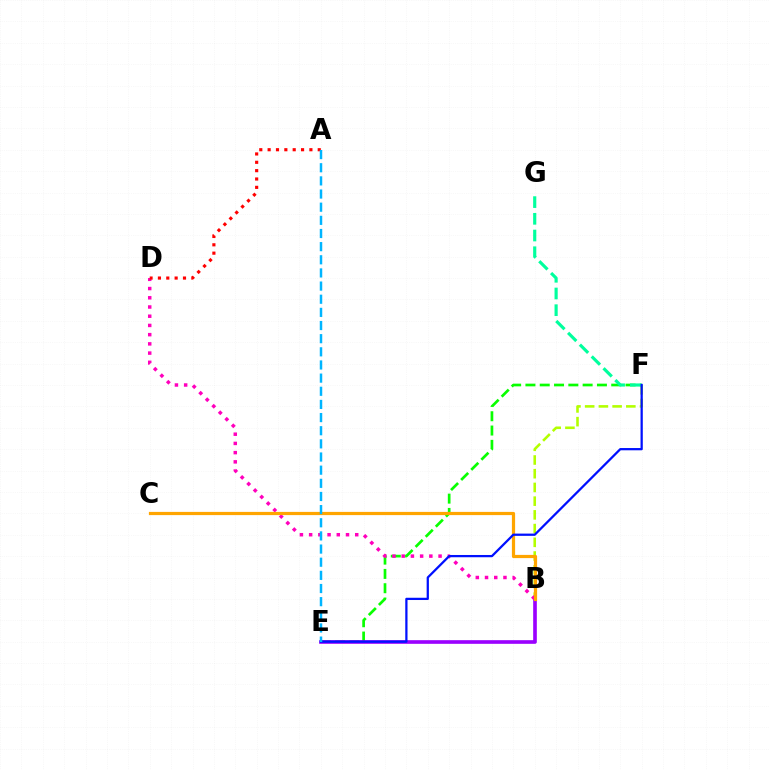{('E', 'F'): [{'color': '#08ff00', 'line_style': 'dashed', 'thickness': 1.94}, {'color': '#0010ff', 'line_style': 'solid', 'thickness': 1.62}], ('B', 'E'): [{'color': '#9b00ff', 'line_style': 'solid', 'thickness': 2.63}], ('B', 'F'): [{'color': '#b3ff00', 'line_style': 'dashed', 'thickness': 1.86}], ('B', 'D'): [{'color': '#ff00bd', 'line_style': 'dotted', 'thickness': 2.5}], ('B', 'C'): [{'color': '#ffa500', 'line_style': 'solid', 'thickness': 2.31}], ('F', 'G'): [{'color': '#00ff9d', 'line_style': 'dashed', 'thickness': 2.27}], ('A', 'D'): [{'color': '#ff0000', 'line_style': 'dotted', 'thickness': 2.27}], ('A', 'E'): [{'color': '#00b5ff', 'line_style': 'dashed', 'thickness': 1.79}]}